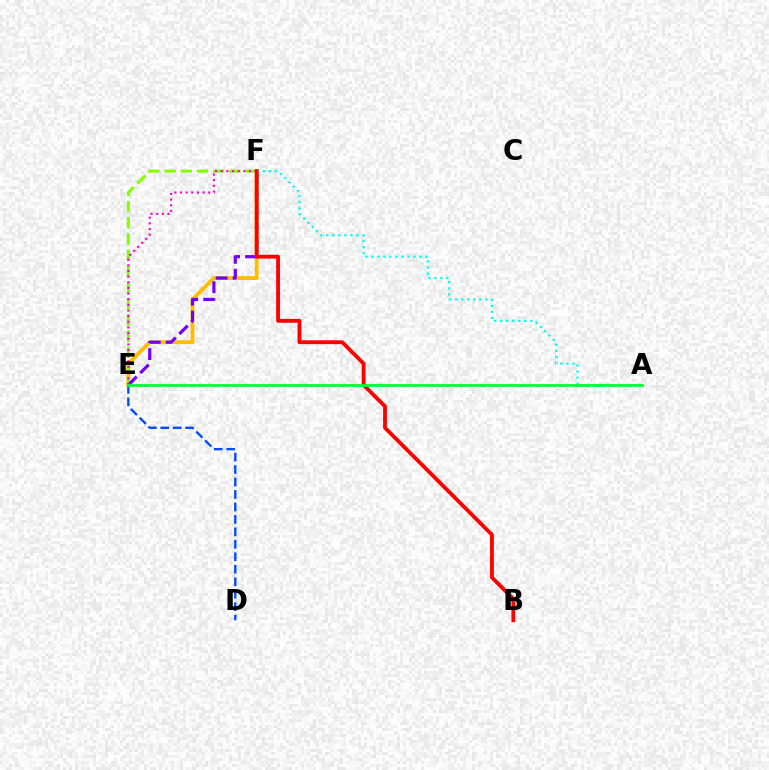{('E', 'F'): [{'color': '#ffbd00', 'line_style': 'solid', 'thickness': 2.78}, {'color': '#84ff00', 'line_style': 'dashed', 'thickness': 2.2}, {'color': '#7200ff', 'line_style': 'dashed', 'thickness': 2.3}, {'color': '#ff00cf', 'line_style': 'dotted', 'thickness': 1.53}], ('D', 'E'): [{'color': '#004bff', 'line_style': 'dashed', 'thickness': 1.69}], ('A', 'F'): [{'color': '#00fff6', 'line_style': 'dotted', 'thickness': 1.64}], ('B', 'F'): [{'color': '#ff0000', 'line_style': 'solid', 'thickness': 2.75}], ('A', 'E'): [{'color': '#00ff39', 'line_style': 'solid', 'thickness': 2.0}]}